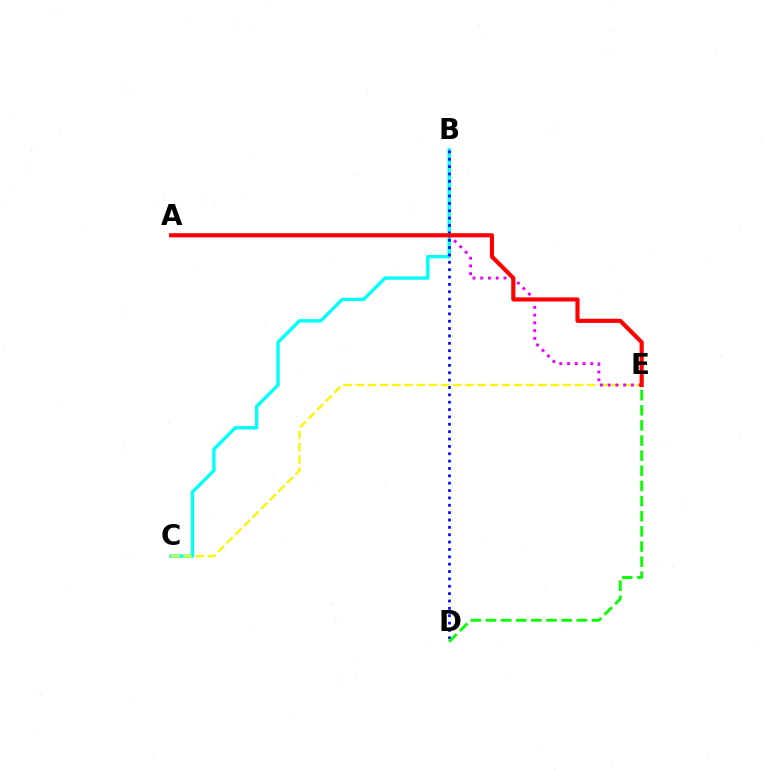{('B', 'C'): [{'color': '#00fff6', 'line_style': 'solid', 'thickness': 2.42}], ('B', 'D'): [{'color': '#0010ff', 'line_style': 'dotted', 'thickness': 2.0}], ('D', 'E'): [{'color': '#08ff00', 'line_style': 'dashed', 'thickness': 2.06}], ('C', 'E'): [{'color': '#fcf500', 'line_style': 'dashed', 'thickness': 1.66}], ('A', 'E'): [{'color': '#ee00ff', 'line_style': 'dotted', 'thickness': 2.11}, {'color': '#ff0000', 'line_style': 'solid', 'thickness': 2.98}]}